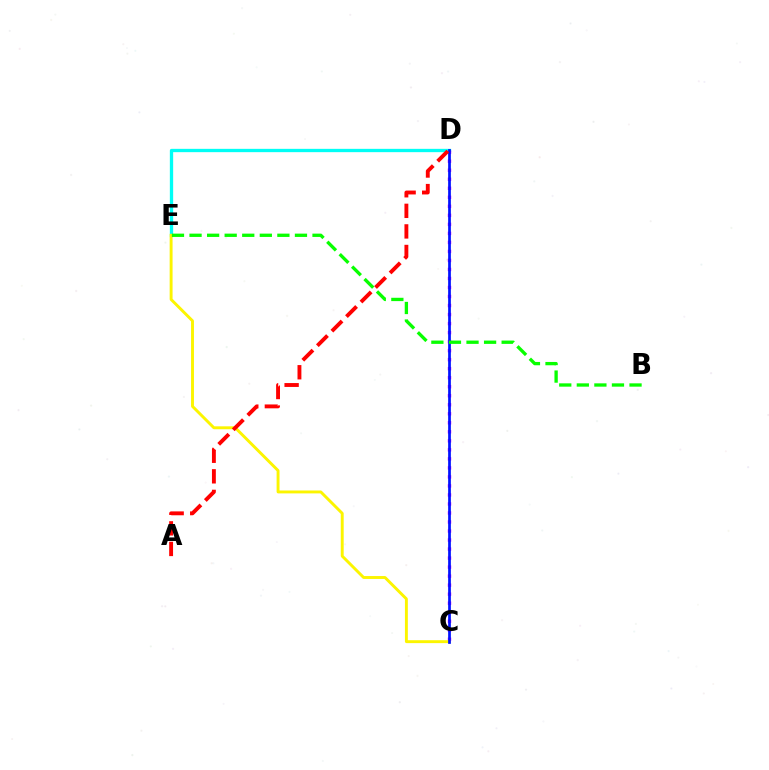{('D', 'E'): [{'color': '#00fff6', 'line_style': 'solid', 'thickness': 2.38}], ('C', 'D'): [{'color': '#ee00ff', 'line_style': 'dotted', 'thickness': 2.45}, {'color': '#0010ff', 'line_style': 'solid', 'thickness': 1.96}], ('C', 'E'): [{'color': '#fcf500', 'line_style': 'solid', 'thickness': 2.1}], ('A', 'D'): [{'color': '#ff0000', 'line_style': 'dashed', 'thickness': 2.79}], ('B', 'E'): [{'color': '#08ff00', 'line_style': 'dashed', 'thickness': 2.39}]}